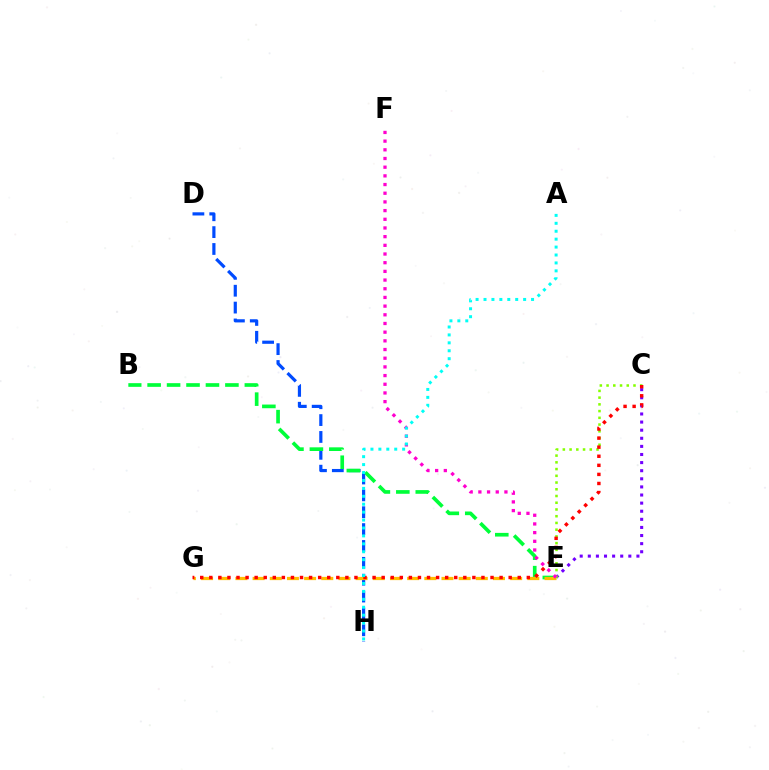{('C', 'E'): [{'color': '#7200ff', 'line_style': 'dotted', 'thickness': 2.2}, {'color': '#84ff00', 'line_style': 'dotted', 'thickness': 1.83}], ('D', 'H'): [{'color': '#004bff', 'line_style': 'dashed', 'thickness': 2.29}], ('B', 'E'): [{'color': '#00ff39', 'line_style': 'dashed', 'thickness': 2.64}], ('E', 'G'): [{'color': '#ffbd00', 'line_style': 'dashed', 'thickness': 2.33}], ('E', 'F'): [{'color': '#ff00cf', 'line_style': 'dotted', 'thickness': 2.36}], ('C', 'G'): [{'color': '#ff0000', 'line_style': 'dotted', 'thickness': 2.46}], ('A', 'H'): [{'color': '#00fff6', 'line_style': 'dotted', 'thickness': 2.15}]}